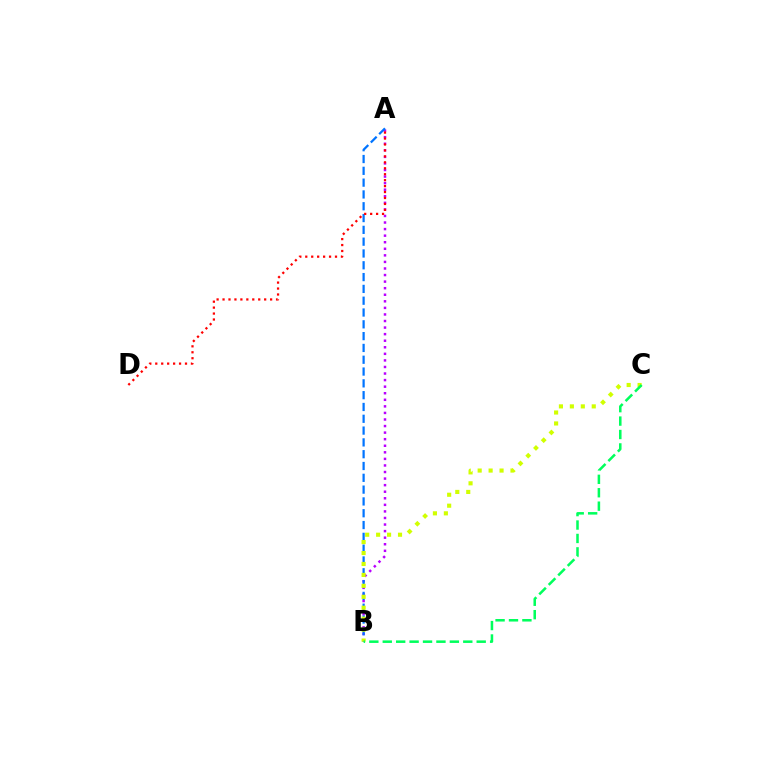{('A', 'B'): [{'color': '#b900ff', 'line_style': 'dotted', 'thickness': 1.78}, {'color': '#0074ff', 'line_style': 'dashed', 'thickness': 1.6}], ('A', 'D'): [{'color': '#ff0000', 'line_style': 'dotted', 'thickness': 1.62}], ('B', 'C'): [{'color': '#d1ff00', 'line_style': 'dotted', 'thickness': 2.97}, {'color': '#00ff5c', 'line_style': 'dashed', 'thickness': 1.82}]}